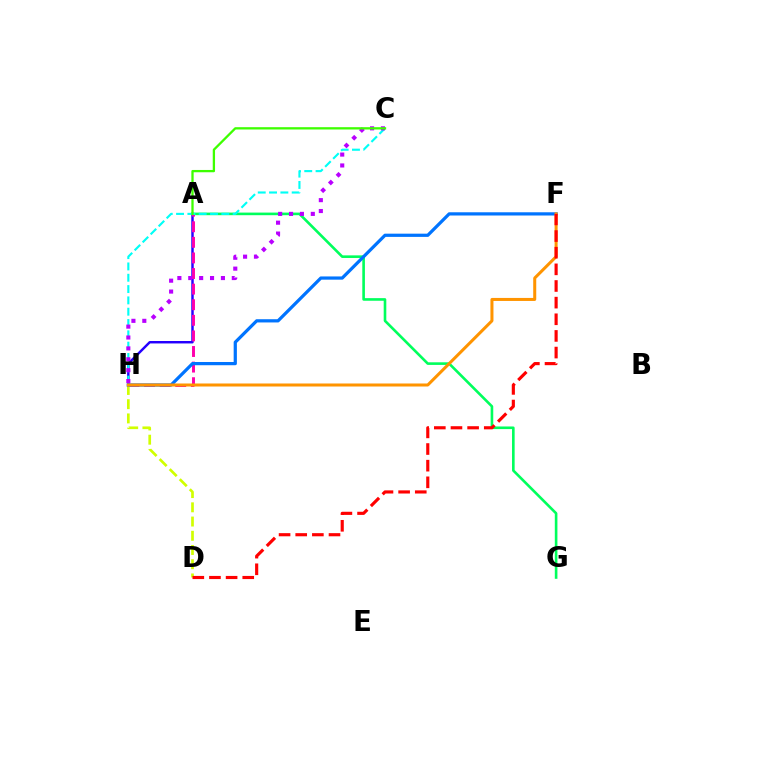{('A', 'H'): [{'color': '#2500ff', 'line_style': 'solid', 'thickness': 1.76}, {'color': '#ff00ac', 'line_style': 'dashed', 'thickness': 2.12}], ('A', 'G'): [{'color': '#00ff5c', 'line_style': 'solid', 'thickness': 1.88}], ('D', 'H'): [{'color': '#d1ff00', 'line_style': 'dashed', 'thickness': 1.93}], ('C', 'H'): [{'color': '#00fff6', 'line_style': 'dashed', 'thickness': 1.54}, {'color': '#b900ff', 'line_style': 'dotted', 'thickness': 2.96}], ('F', 'H'): [{'color': '#0074ff', 'line_style': 'solid', 'thickness': 2.32}, {'color': '#ff9400', 'line_style': 'solid', 'thickness': 2.18}], ('A', 'C'): [{'color': '#3dff00', 'line_style': 'solid', 'thickness': 1.65}], ('D', 'F'): [{'color': '#ff0000', 'line_style': 'dashed', 'thickness': 2.26}]}